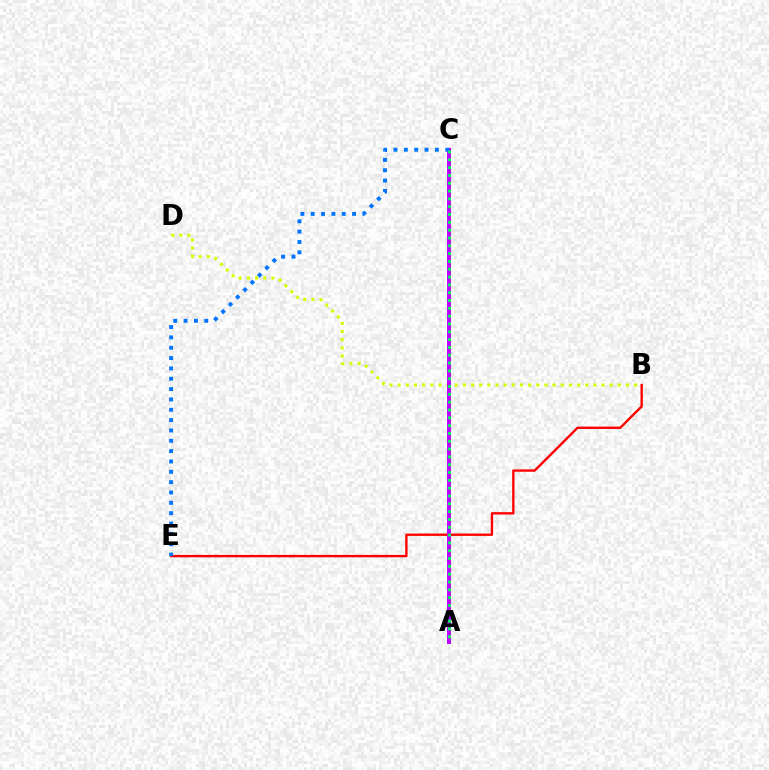{('B', 'D'): [{'color': '#d1ff00', 'line_style': 'dotted', 'thickness': 2.22}], ('B', 'E'): [{'color': '#ff0000', 'line_style': 'solid', 'thickness': 1.7}], ('A', 'C'): [{'color': '#b900ff', 'line_style': 'solid', 'thickness': 2.81}, {'color': '#00ff5c', 'line_style': 'dotted', 'thickness': 2.12}], ('C', 'E'): [{'color': '#0074ff', 'line_style': 'dotted', 'thickness': 2.81}]}